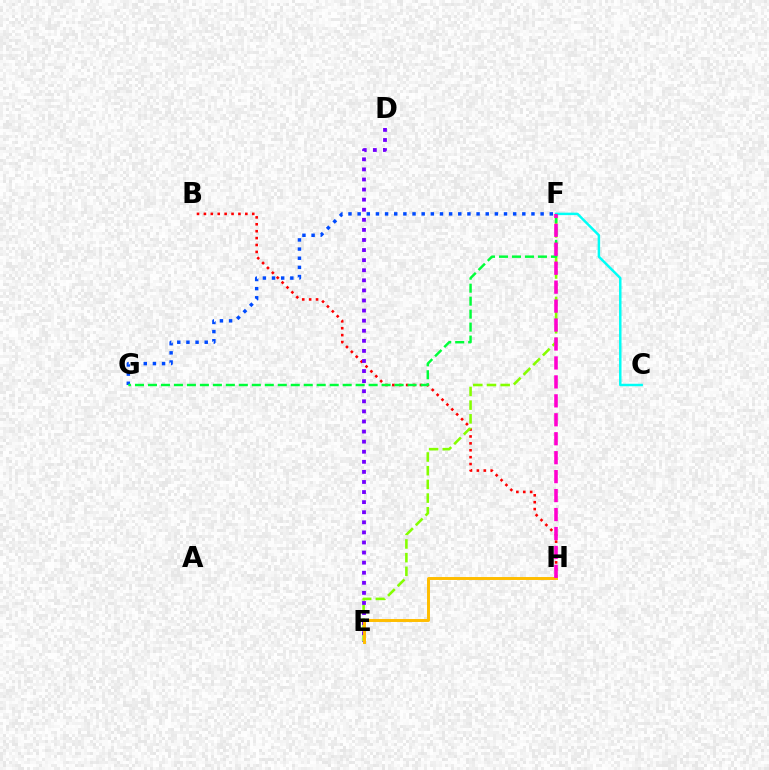{('B', 'H'): [{'color': '#ff0000', 'line_style': 'dotted', 'thickness': 1.88}], ('C', 'F'): [{'color': '#00fff6', 'line_style': 'solid', 'thickness': 1.78}], ('E', 'F'): [{'color': '#84ff00', 'line_style': 'dashed', 'thickness': 1.86}], ('F', 'G'): [{'color': '#004bff', 'line_style': 'dotted', 'thickness': 2.49}, {'color': '#00ff39', 'line_style': 'dashed', 'thickness': 1.76}], ('D', 'E'): [{'color': '#7200ff', 'line_style': 'dotted', 'thickness': 2.74}], ('E', 'H'): [{'color': '#ffbd00', 'line_style': 'solid', 'thickness': 2.13}], ('F', 'H'): [{'color': '#ff00cf', 'line_style': 'dashed', 'thickness': 2.57}]}